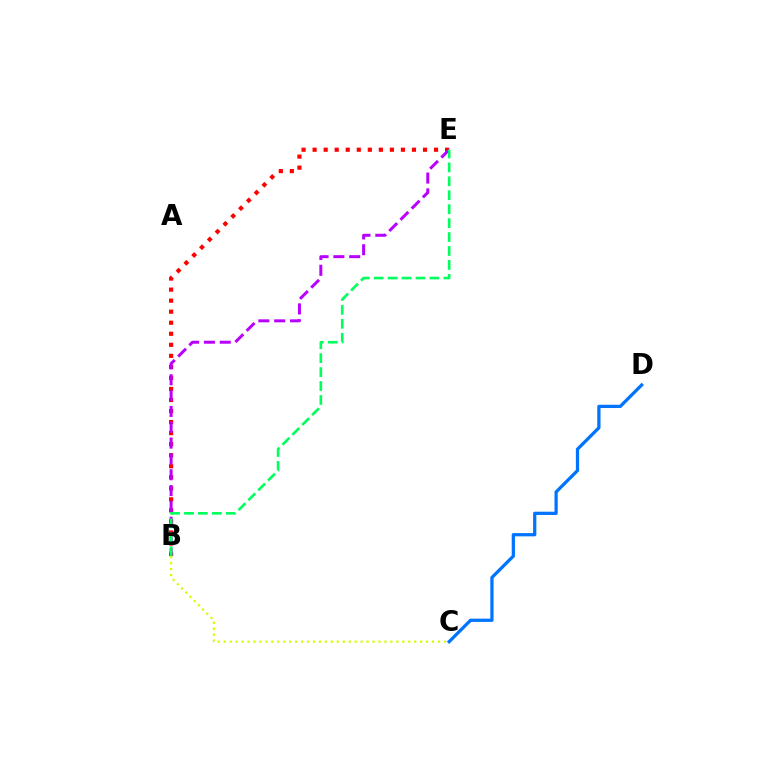{('B', 'E'): [{'color': '#ff0000', 'line_style': 'dotted', 'thickness': 3.0}, {'color': '#b900ff', 'line_style': 'dashed', 'thickness': 2.15}, {'color': '#00ff5c', 'line_style': 'dashed', 'thickness': 1.89}], ('B', 'C'): [{'color': '#d1ff00', 'line_style': 'dotted', 'thickness': 1.62}], ('C', 'D'): [{'color': '#0074ff', 'line_style': 'solid', 'thickness': 2.34}]}